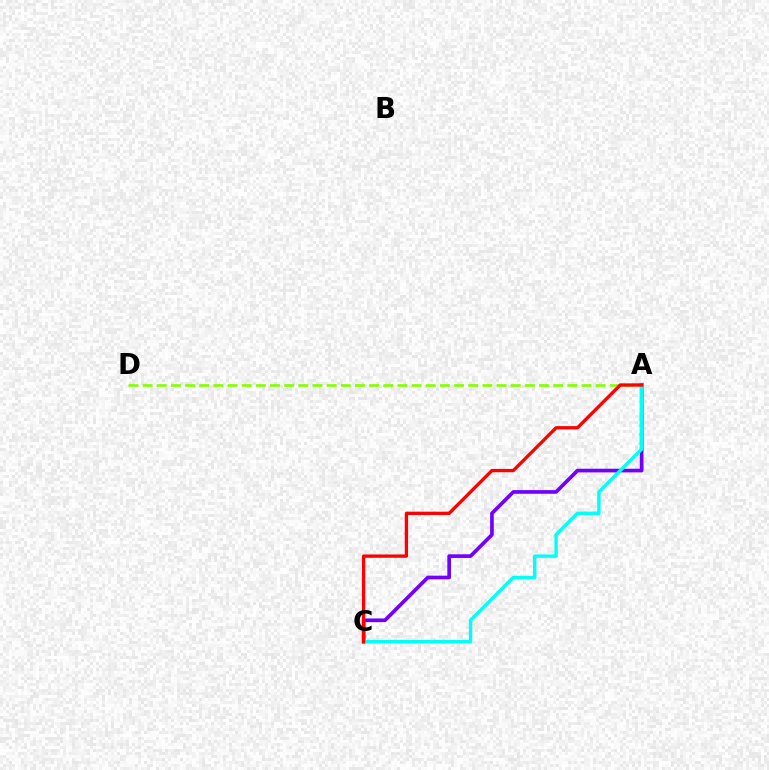{('A', 'D'): [{'color': '#84ff00', 'line_style': 'dashed', 'thickness': 1.92}], ('A', 'C'): [{'color': '#7200ff', 'line_style': 'solid', 'thickness': 2.64}, {'color': '#00fff6', 'line_style': 'solid', 'thickness': 2.44}, {'color': '#ff0000', 'line_style': 'solid', 'thickness': 2.38}]}